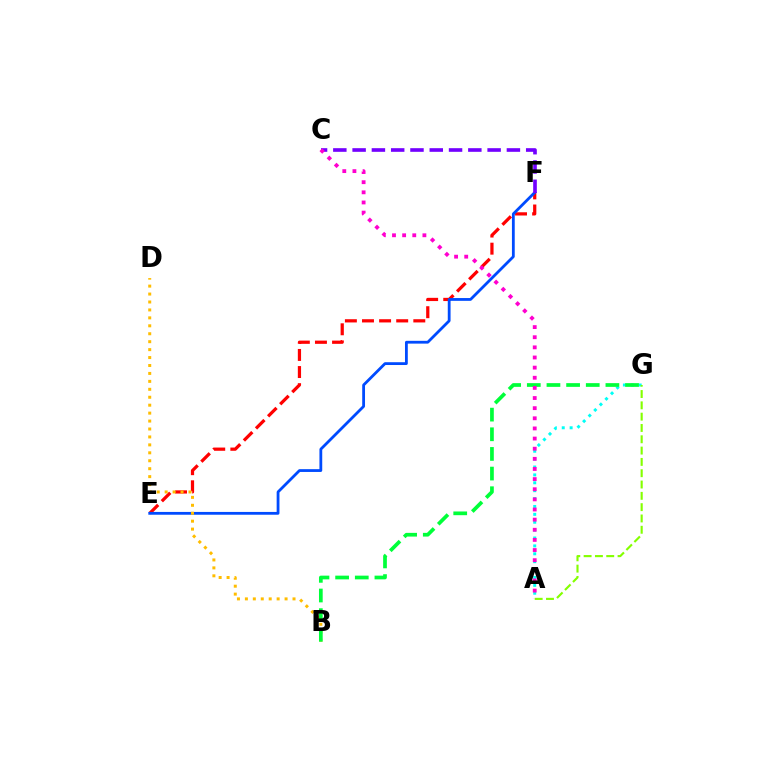{('A', 'G'): [{'color': '#00fff6', 'line_style': 'dotted', 'thickness': 2.14}, {'color': '#84ff00', 'line_style': 'dashed', 'thickness': 1.54}], ('E', 'F'): [{'color': '#ff0000', 'line_style': 'dashed', 'thickness': 2.32}, {'color': '#004bff', 'line_style': 'solid', 'thickness': 2.01}], ('C', 'F'): [{'color': '#7200ff', 'line_style': 'dashed', 'thickness': 2.62}], ('B', 'D'): [{'color': '#ffbd00', 'line_style': 'dotted', 'thickness': 2.16}], ('B', 'G'): [{'color': '#00ff39', 'line_style': 'dashed', 'thickness': 2.67}], ('A', 'C'): [{'color': '#ff00cf', 'line_style': 'dotted', 'thickness': 2.75}]}